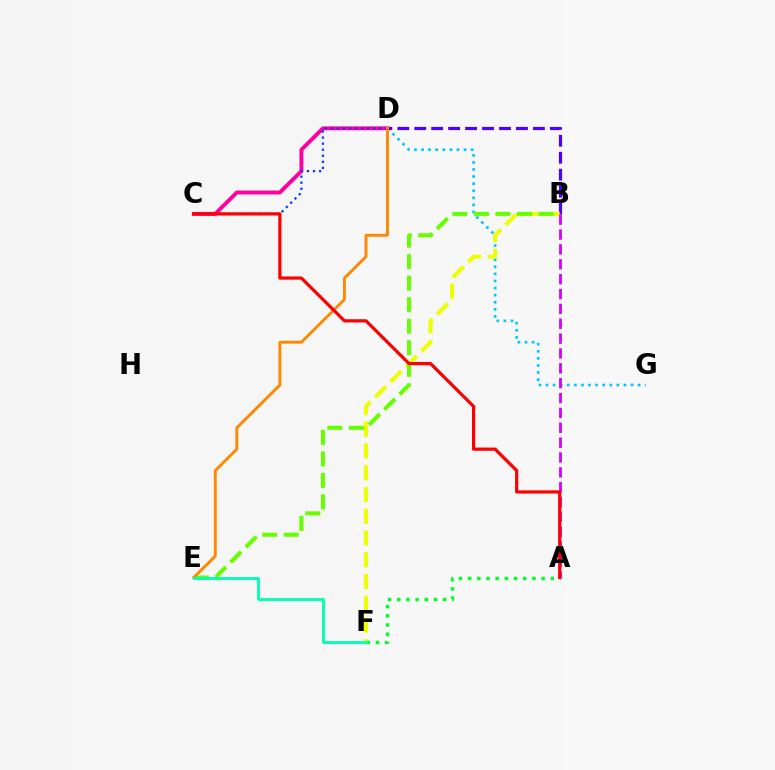{('D', 'G'): [{'color': '#00c7ff', 'line_style': 'dotted', 'thickness': 1.93}], ('C', 'D'): [{'color': '#ff00a0', 'line_style': 'solid', 'thickness': 2.81}, {'color': '#003fff', 'line_style': 'dotted', 'thickness': 1.65}], ('B', 'D'): [{'color': '#4f00ff', 'line_style': 'dashed', 'thickness': 2.3}], ('B', 'F'): [{'color': '#eeff00', 'line_style': 'dashed', 'thickness': 2.95}], ('A', 'F'): [{'color': '#00ff27', 'line_style': 'dotted', 'thickness': 2.5}], ('B', 'E'): [{'color': '#66ff00', 'line_style': 'dashed', 'thickness': 2.92}], ('A', 'B'): [{'color': '#d600ff', 'line_style': 'dashed', 'thickness': 2.02}], ('D', 'E'): [{'color': '#ff8800', 'line_style': 'solid', 'thickness': 2.09}], ('E', 'F'): [{'color': '#00ffaf', 'line_style': 'solid', 'thickness': 2.05}], ('A', 'C'): [{'color': '#ff0000', 'line_style': 'solid', 'thickness': 2.31}]}